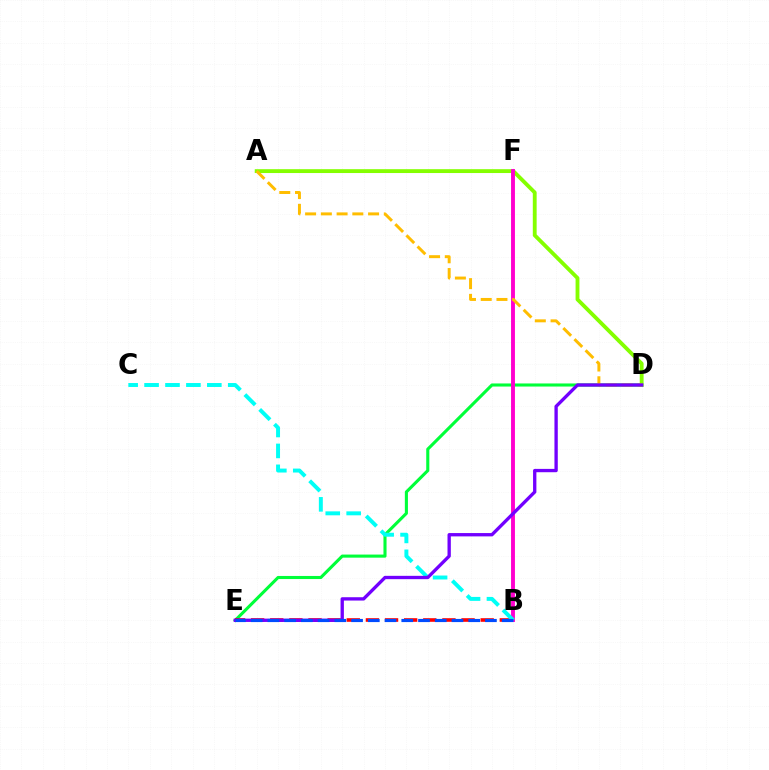{('D', 'E'): [{'color': '#00ff39', 'line_style': 'solid', 'thickness': 2.22}, {'color': '#7200ff', 'line_style': 'solid', 'thickness': 2.4}], ('A', 'D'): [{'color': '#84ff00', 'line_style': 'solid', 'thickness': 2.77}, {'color': '#ffbd00', 'line_style': 'dashed', 'thickness': 2.14}], ('B', 'F'): [{'color': '#ff00cf', 'line_style': 'solid', 'thickness': 2.8}], ('B', 'E'): [{'color': '#ff0000', 'line_style': 'dashed', 'thickness': 2.6}, {'color': '#004bff', 'line_style': 'dashed', 'thickness': 2.27}], ('B', 'C'): [{'color': '#00fff6', 'line_style': 'dashed', 'thickness': 2.84}]}